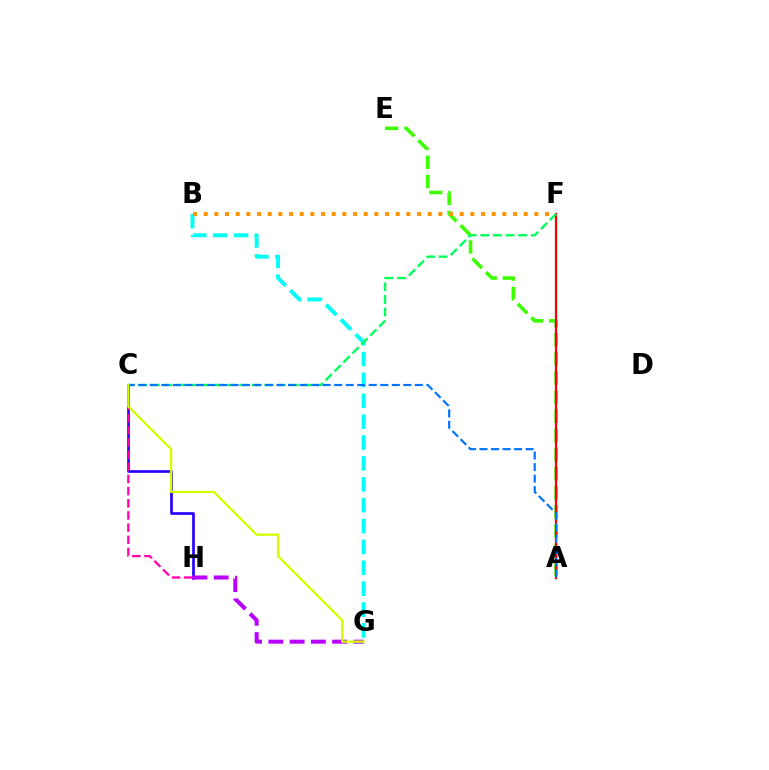{('C', 'H'): [{'color': '#2500ff', 'line_style': 'solid', 'thickness': 1.93}, {'color': '#ff00ac', 'line_style': 'dashed', 'thickness': 1.65}], ('G', 'H'): [{'color': '#b900ff', 'line_style': 'dashed', 'thickness': 2.89}], ('A', 'E'): [{'color': '#3dff00', 'line_style': 'dashed', 'thickness': 2.6}], ('A', 'F'): [{'color': '#ff0000', 'line_style': 'solid', 'thickness': 1.63}], ('B', 'G'): [{'color': '#00fff6', 'line_style': 'dashed', 'thickness': 2.84}], ('B', 'F'): [{'color': '#ff9400', 'line_style': 'dotted', 'thickness': 2.9}], ('C', 'F'): [{'color': '#00ff5c', 'line_style': 'dashed', 'thickness': 1.72}], ('A', 'C'): [{'color': '#0074ff', 'line_style': 'dashed', 'thickness': 1.57}], ('C', 'G'): [{'color': '#d1ff00', 'line_style': 'solid', 'thickness': 1.65}]}